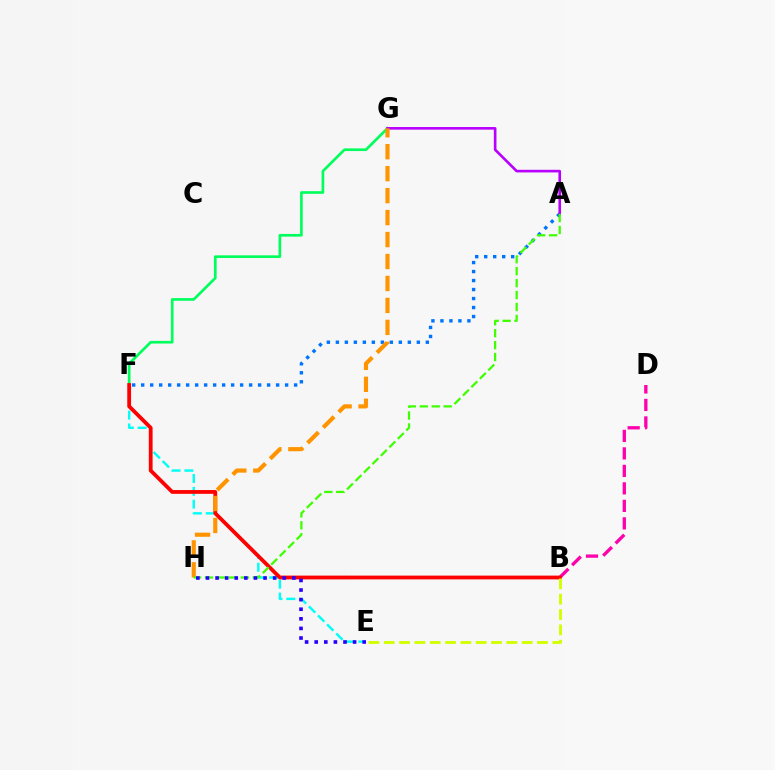{('B', 'D'): [{'color': '#ff00ac', 'line_style': 'dashed', 'thickness': 2.38}], ('F', 'G'): [{'color': '#00ff5c', 'line_style': 'solid', 'thickness': 1.93}], ('E', 'F'): [{'color': '#00fff6', 'line_style': 'dashed', 'thickness': 1.74}], ('B', 'F'): [{'color': '#ff0000', 'line_style': 'solid', 'thickness': 2.73}], ('A', 'F'): [{'color': '#0074ff', 'line_style': 'dotted', 'thickness': 2.44}], ('B', 'E'): [{'color': '#d1ff00', 'line_style': 'dashed', 'thickness': 2.08}], ('A', 'G'): [{'color': '#b900ff', 'line_style': 'solid', 'thickness': 1.89}], ('G', 'H'): [{'color': '#ff9400', 'line_style': 'dashed', 'thickness': 2.98}], ('A', 'H'): [{'color': '#3dff00', 'line_style': 'dashed', 'thickness': 1.62}], ('E', 'H'): [{'color': '#2500ff', 'line_style': 'dotted', 'thickness': 2.61}]}